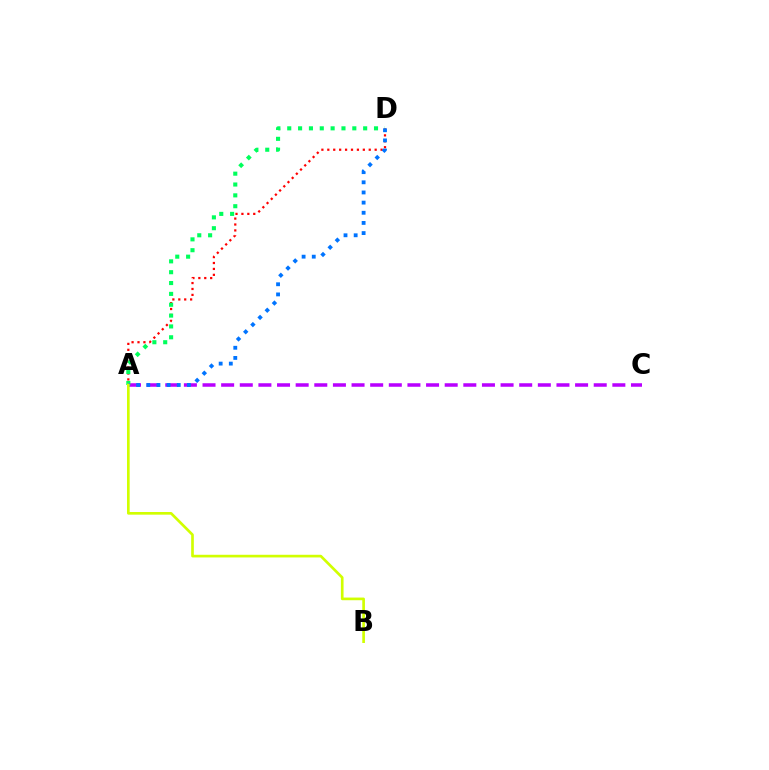{('A', 'D'): [{'color': '#ff0000', 'line_style': 'dotted', 'thickness': 1.61}, {'color': '#00ff5c', 'line_style': 'dotted', 'thickness': 2.95}, {'color': '#0074ff', 'line_style': 'dotted', 'thickness': 2.76}], ('A', 'C'): [{'color': '#b900ff', 'line_style': 'dashed', 'thickness': 2.53}], ('A', 'B'): [{'color': '#d1ff00', 'line_style': 'solid', 'thickness': 1.92}]}